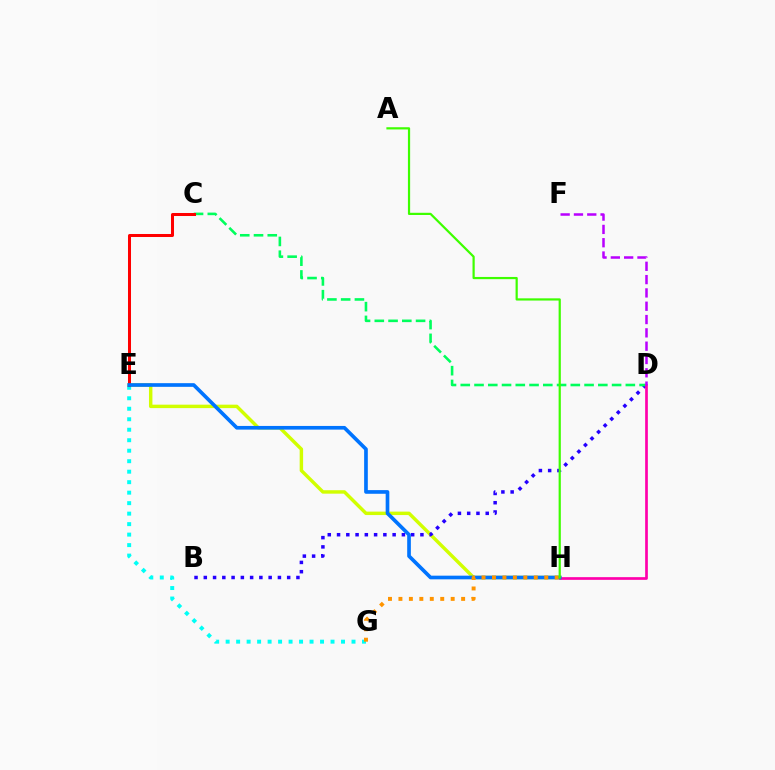{('E', 'G'): [{'color': '#00fff6', 'line_style': 'dotted', 'thickness': 2.85}], ('E', 'H'): [{'color': '#d1ff00', 'line_style': 'solid', 'thickness': 2.48}, {'color': '#0074ff', 'line_style': 'solid', 'thickness': 2.64}], ('B', 'D'): [{'color': '#2500ff', 'line_style': 'dotted', 'thickness': 2.52}], ('C', 'D'): [{'color': '#00ff5c', 'line_style': 'dashed', 'thickness': 1.87}], ('D', 'H'): [{'color': '#ff00ac', 'line_style': 'solid', 'thickness': 1.94}], ('D', 'F'): [{'color': '#b900ff', 'line_style': 'dashed', 'thickness': 1.81}], ('C', 'E'): [{'color': '#ff0000', 'line_style': 'solid', 'thickness': 2.17}], ('G', 'H'): [{'color': '#ff9400', 'line_style': 'dotted', 'thickness': 2.84}], ('A', 'H'): [{'color': '#3dff00', 'line_style': 'solid', 'thickness': 1.59}]}